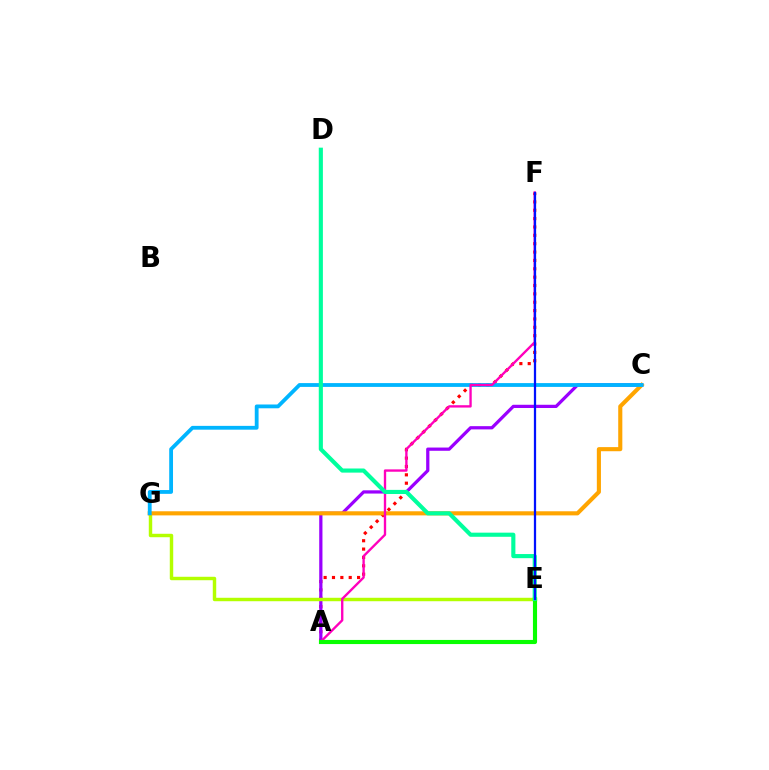{('A', 'F'): [{'color': '#ff0000', 'line_style': 'dotted', 'thickness': 2.27}, {'color': '#ff00bd', 'line_style': 'solid', 'thickness': 1.69}], ('A', 'C'): [{'color': '#9b00ff', 'line_style': 'solid', 'thickness': 2.33}], ('E', 'G'): [{'color': '#b3ff00', 'line_style': 'solid', 'thickness': 2.48}], ('C', 'G'): [{'color': '#ffa500', 'line_style': 'solid', 'thickness': 2.96}, {'color': '#00b5ff', 'line_style': 'solid', 'thickness': 2.74}], ('A', 'E'): [{'color': '#08ff00', 'line_style': 'solid', 'thickness': 2.97}], ('D', 'E'): [{'color': '#00ff9d', 'line_style': 'solid', 'thickness': 2.97}], ('E', 'F'): [{'color': '#0010ff', 'line_style': 'solid', 'thickness': 1.63}]}